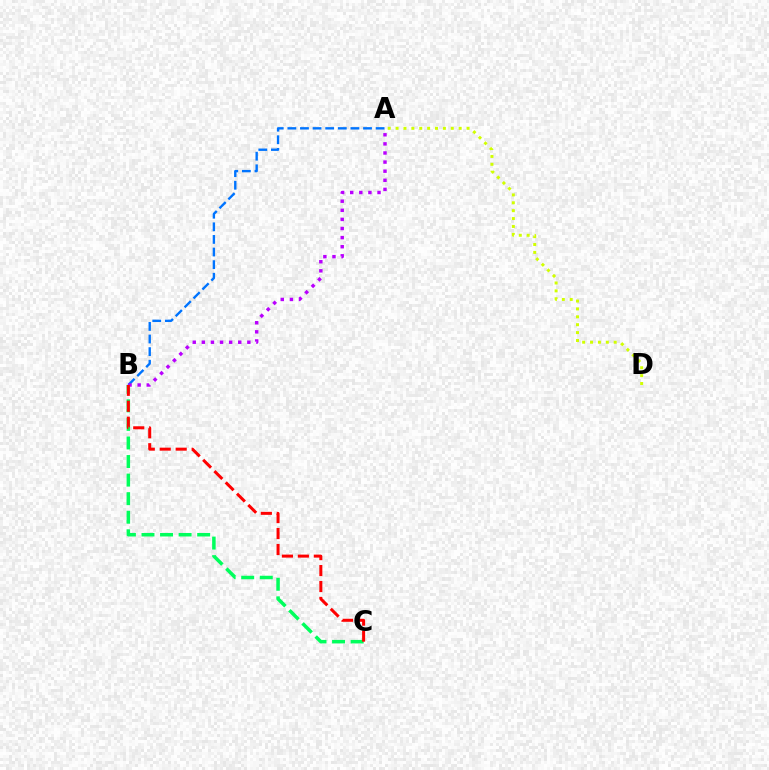{('B', 'C'): [{'color': '#00ff5c', 'line_style': 'dashed', 'thickness': 2.52}, {'color': '#ff0000', 'line_style': 'dashed', 'thickness': 2.17}], ('A', 'D'): [{'color': '#d1ff00', 'line_style': 'dotted', 'thickness': 2.14}], ('A', 'B'): [{'color': '#0074ff', 'line_style': 'dashed', 'thickness': 1.71}, {'color': '#b900ff', 'line_style': 'dotted', 'thickness': 2.47}]}